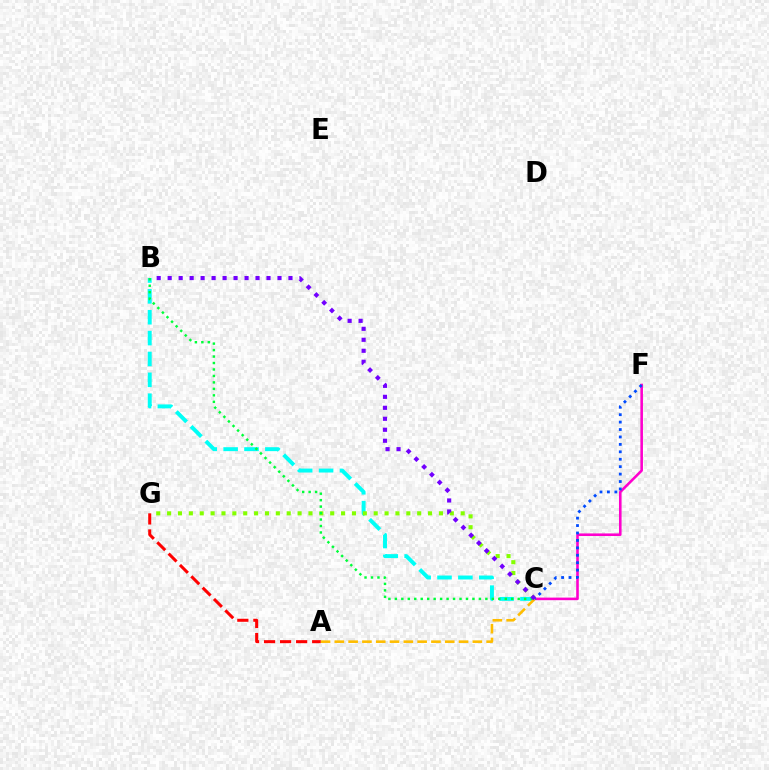{('B', 'C'): [{'color': '#00fff6', 'line_style': 'dashed', 'thickness': 2.83}, {'color': '#00ff39', 'line_style': 'dotted', 'thickness': 1.76}, {'color': '#7200ff', 'line_style': 'dotted', 'thickness': 2.98}], ('C', 'G'): [{'color': '#84ff00', 'line_style': 'dotted', 'thickness': 2.95}], ('C', 'F'): [{'color': '#ff00cf', 'line_style': 'solid', 'thickness': 1.87}, {'color': '#004bff', 'line_style': 'dotted', 'thickness': 2.02}], ('A', 'G'): [{'color': '#ff0000', 'line_style': 'dashed', 'thickness': 2.18}], ('A', 'C'): [{'color': '#ffbd00', 'line_style': 'dashed', 'thickness': 1.88}]}